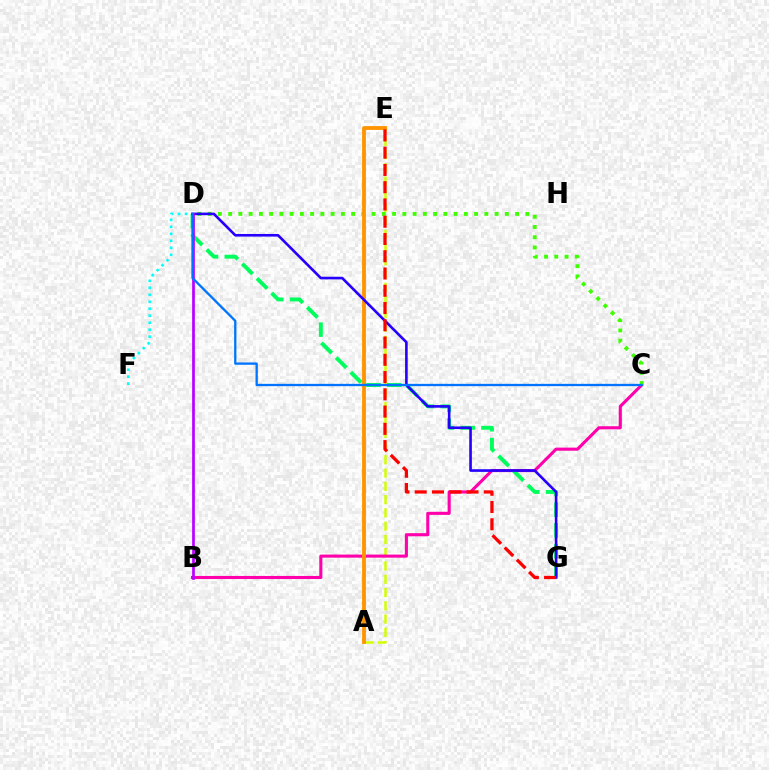{('D', 'F'): [{'color': '#00fff6', 'line_style': 'dotted', 'thickness': 1.9}], ('A', 'E'): [{'color': '#d1ff00', 'line_style': 'dashed', 'thickness': 1.8}, {'color': '#ff9400', 'line_style': 'solid', 'thickness': 2.75}], ('B', 'C'): [{'color': '#ff00ac', 'line_style': 'solid', 'thickness': 2.23}], ('C', 'D'): [{'color': '#3dff00', 'line_style': 'dotted', 'thickness': 2.78}, {'color': '#0074ff', 'line_style': 'solid', 'thickness': 1.66}], ('D', 'G'): [{'color': '#00ff5c', 'line_style': 'dashed', 'thickness': 2.82}, {'color': '#2500ff', 'line_style': 'solid', 'thickness': 1.88}], ('E', 'G'): [{'color': '#ff0000', 'line_style': 'dashed', 'thickness': 2.34}], ('B', 'D'): [{'color': '#b900ff', 'line_style': 'solid', 'thickness': 1.96}]}